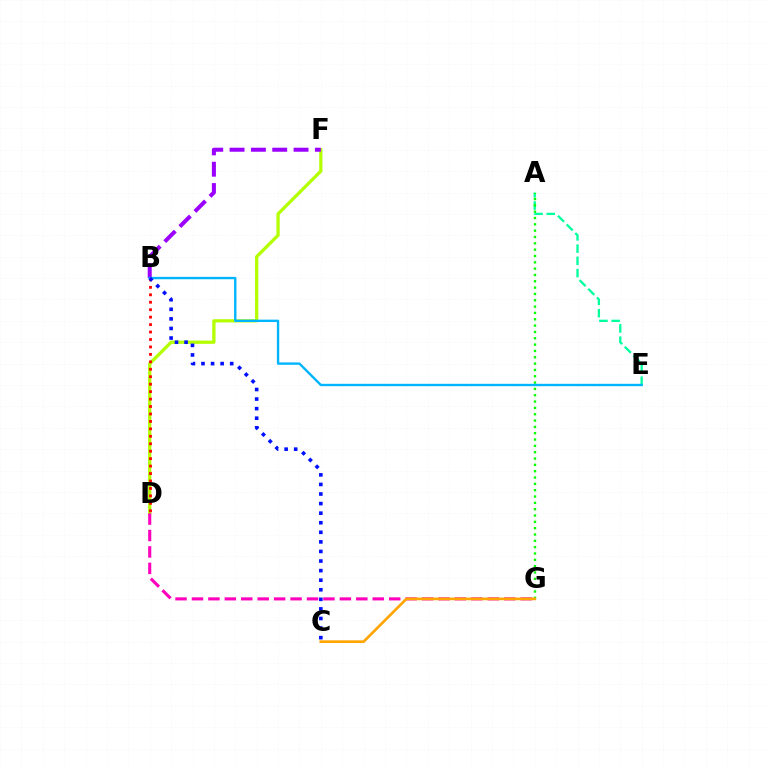{('D', 'F'): [{'color': '#b3ff00', 'line_style': 'solid', 'thickness': 2.34}], ('A', 'E'): [{'color': '#00ff9d', 'line_style': 'dashed', 'thickness': 1.66}], ('A', 'G'): [{'color': '#08ff00', 'line_style': 'dotted', 'thickness': 1.72}], ('B', 'F'): [{'color': '#9b00ff', 'line_style': 'dashed', 'thickness': 2.9}], ('D', 'G'): [{'color': '#ff00bd', 'line_style': 'dashed', 'thickness': 2.23}], ('B', 'D'): [{'color': '#ff0000', 'line_style': 'dotted', 'thickness': 2.02}], ('B', 'E'): [{'color': '#00b5ff', 'line_style': 'solid', 'thickness': 1.7}], ('B', 'C'): [{'color': '#0010ff', 'line_style': 'dotted', 'thickness': 2.6}], ('C', 'G'): [{'color': '#ffa500', 'line_style': 'solid', 'thickness': 1.93}]}